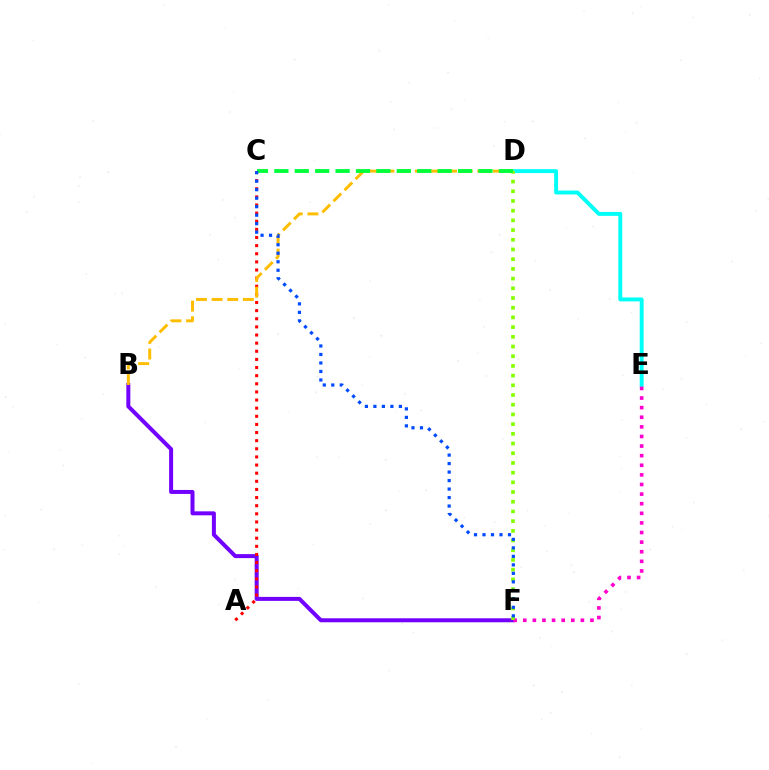{('D', 'E'): [{'color': '#00fff6', 'line_style': 'solid', 'thickness': 2.82}], ('B', 'F'): [{'color': '#7200ff', 'line_style': 'solid', 'thickness': 2.87}], ('E', 'F'): [{'color': '#ff00cf', 'line_style': 'dotted', 'thickness': 2.61}], ('D', 'F'): [{'color': '#84ff00', 'line_style': 'dotted', 'thickness': 2.64}], ('A', 'C'): [{'color': '#ff0000', 'line_style': 'dotted', 'thickness': 2.21}], ('B', 'D'): [{'color': '#ffbd00', 'line_style': 'dashed', 'thickness': 2.12}], ('C', 'D'): [{'color': '#00ff39', 'line_style': 'dashed', 'thickness': 2.77}], ('C', 'F'): [{'color': '#004bff', 'line_style': 'dotted', 'thickness': 2.31}]}